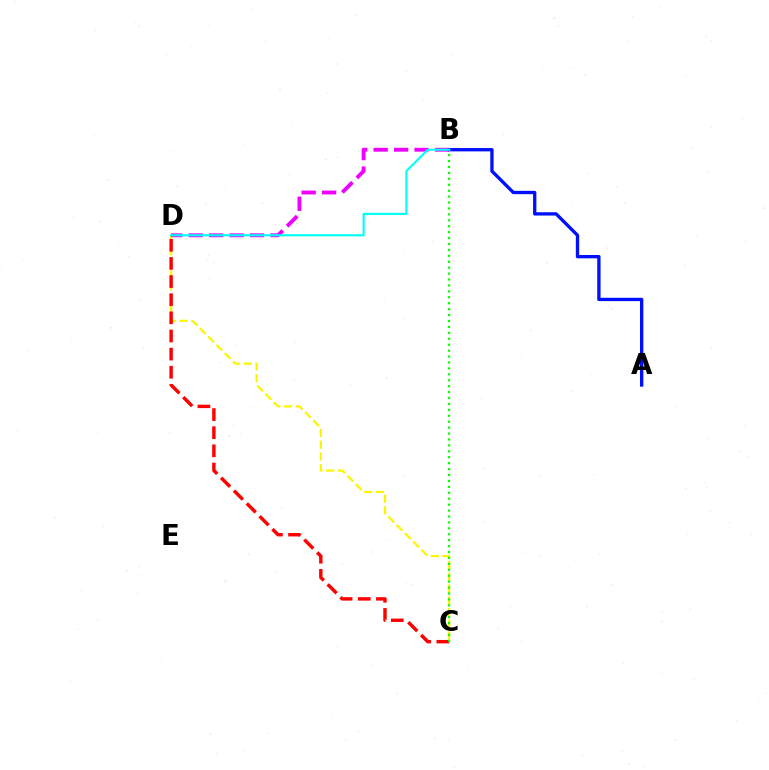{('C', 'D'): [{'color': '#fcf500', 'line_style': 'dashed', 'thickness': 1.59}, {'color': '#ff0000', 'line_style': 'dashed', 'thickness': 2.46}], ('B', 'D'): [{'color': '#ee00ff', 'line_style': 'dashed', 'thickness': 2.78}, {'color': '#00fff6', 'line_style': 'solid', 'thickness': 1.54}], ('B', 'C'): [{'color': '#08ff00', 'line_style': 'dotted', 'thickness': 1.61}], ('A', 'B'): [{'color': '#0010ff', 'line_style': 'solid', 'thickness': 2.39}]}